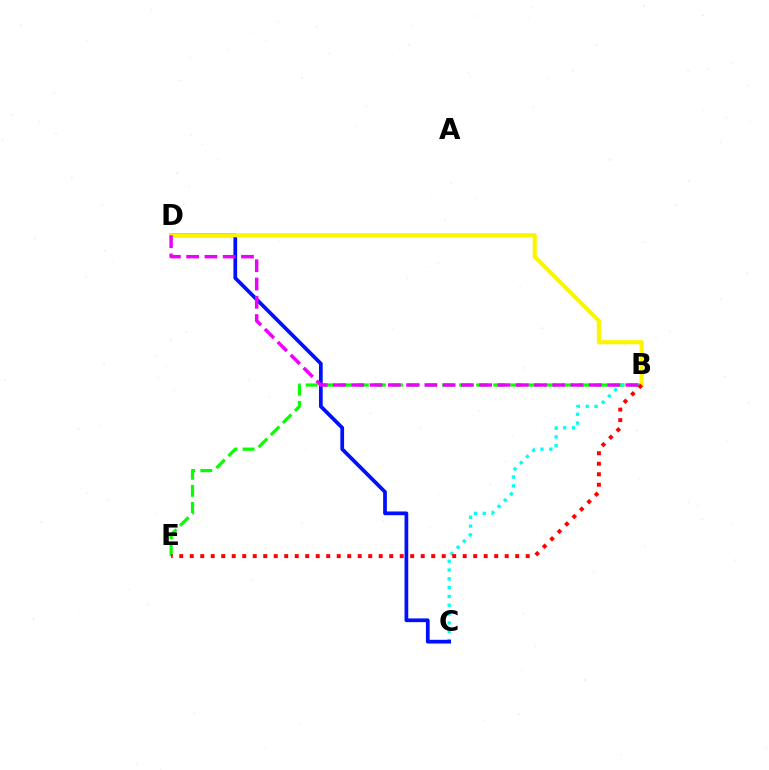{('B', 'E'): [{'color': '#08ff00', 'line_style': 'dashed', 'thickness': 2.32}, {'color': '#ff0000', 'line_style': 'dotted', 'thickness': 2.85}], ('B', 'C'): [{'color': '#00fff6', 'line_style': 'dotted', 'thickness': 2.39}], ('C', 'D'): [{'color': '#0010ff', 'line_style': 'solid', 'thickness': 2.69}], ('B', 'D'): [{'color': '#fcf500', 'line_style': 'solid', 'thickness': 2.98}, {'color': '#ee00ff', 'line_style': 'dashed', 'thickness': 2.48}]}